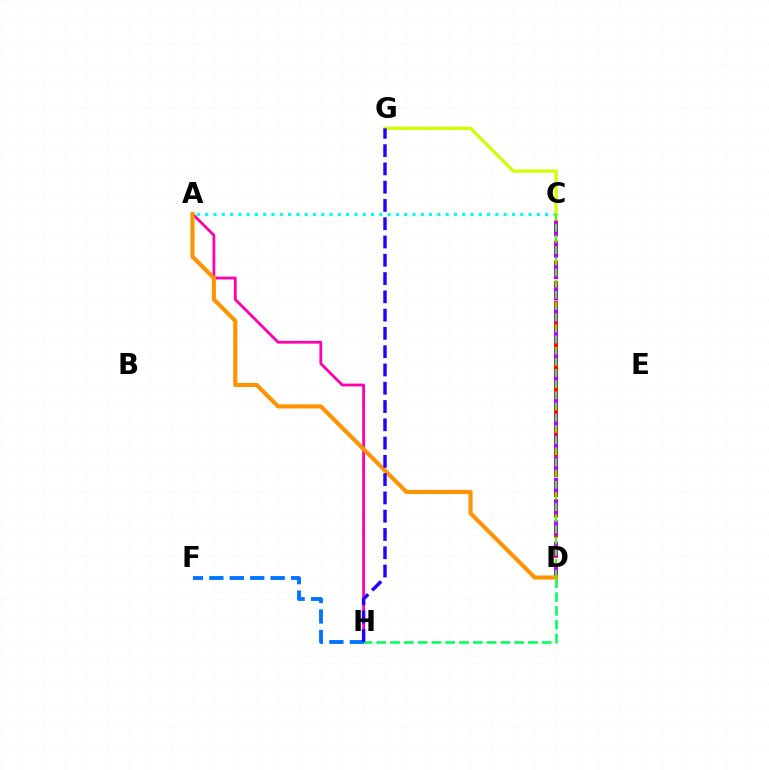{('C', 'D'): [{'color': '#ff0000', 'line_style': 'dashed', 'thickness': 2.74}, {'color': '#b900ff', 'line_style': 'dashed', 'thickness': 2.9}, {'color': '#3dff00', 'line_style': 'dashed', 'thickness': 1.52}], ('A', 'H'): [{'color': '#ff00ac', 'line_style': 'solid', 'thickness': 2.02}], ('A', 'C'): [{'color': '#00fff6', 'line_style': 'dotted', 'thickness': 2.25}], ('D', 'H'): [{'color': '#00ff5c', 'line_style': 'dashed', 'thickness': 1.87}], ('C', 'G'): [{'color': '#d1ff00', 'line_style': 'solid', 'thickness': 2.33}], ('F', 'H'): [{'color': '#0074ff', 'line_style': 'dashed', 'thickness': 2.78}], ('A', 'D'): [{'color': '#ff9400', 'line_style': 'solid', 'thickness': 2.97}], ('G', 'H'): [{'color': '#2500ff', 'line_style': 'dashed', 'thickness': 2.48}]}